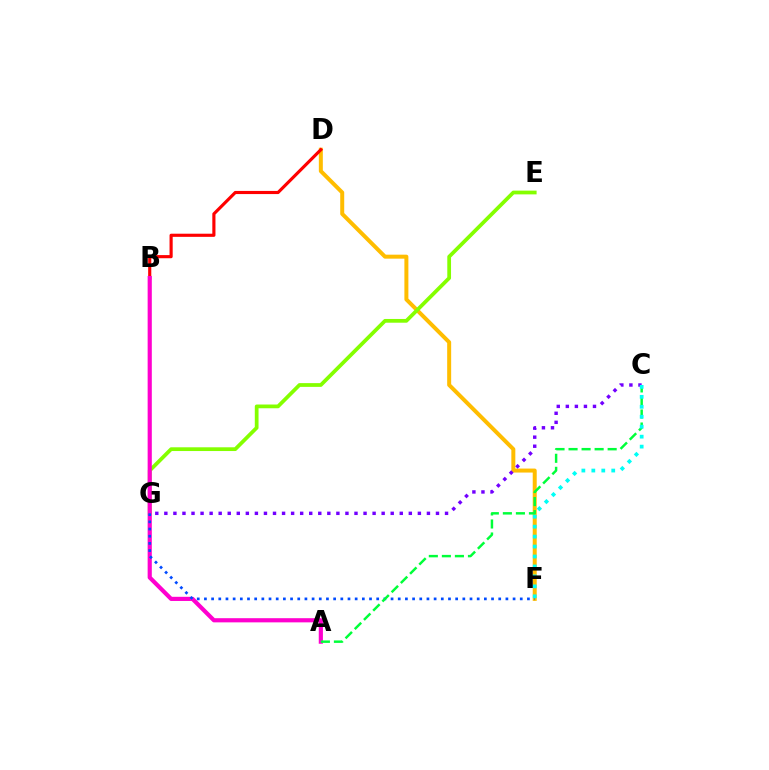{('D', 'F'): [{'color': '#ffbd00', 'line_style': 'solid', 'thickness': 2.87}], ('B', 'D'): [{'color': '#ff0000', 'line_style': 'solid', 'thickness': 2.26}], ('E', 'G'): [{'color': '#84ff00', 'line_style': 'solid', 'thickness': 2.7}], ('A', 'B'): [{'color': '#ff00cf', 'line_style': 'solid', 'thickness': 3.0}], ('F', 'G'): [{'color': '#004bff', 'line_style': 'dotted', 'thickness': 1.95}], ('A', 'C'): [{'color': '#00ff39', 'line_style': 'dashed', 'thickness': 1.77}], ('C', 'G'): [{'color': '#7200ff', 'line_style': 'dotted', 'thickness': 2.46}], ('C', 'F'): [{'color': '#00fff6', 'line_style': 'dotted', 'thickness': 2.71}]}